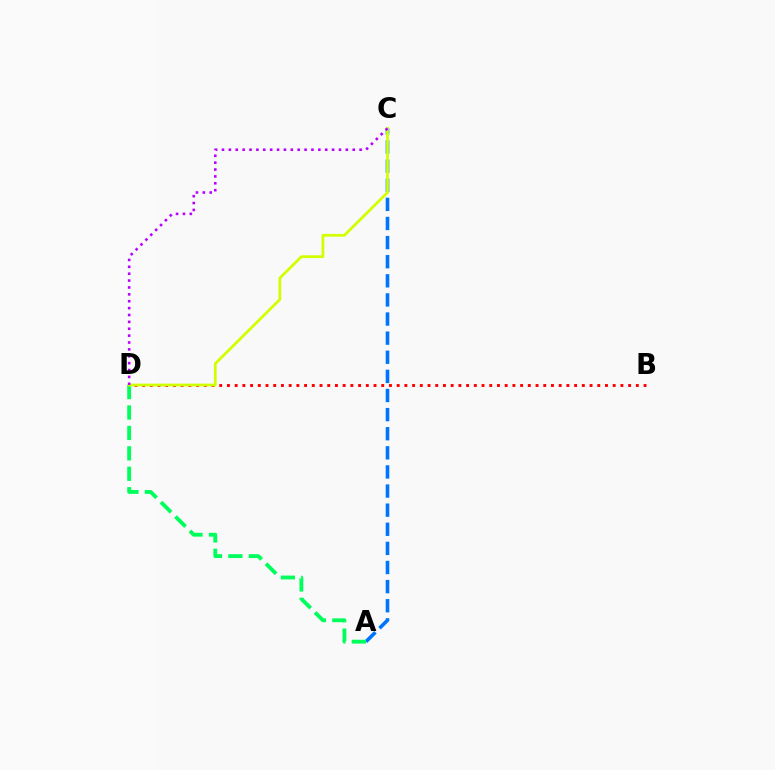{('B', 'D'): [{'color': '#ff0000', 'line_style': 'dotted', 'thickness': 2.1}], ('A', 'C'): [{'color': '#0074ff', 'line_style': 'dashed', 'thickness': 2.6}], ('A', 'D'): [{'color': '#00ff5c', 'line_style': 'dashed', 'thickness': 2.78}], ('C', 'D'): [{'color': '#d1ff00', 'line_style': 'solid', 'thickness': 1.99}, {'color': '#b900ff', 'line_style': 'dotted', 'thickness': 1.87}]}